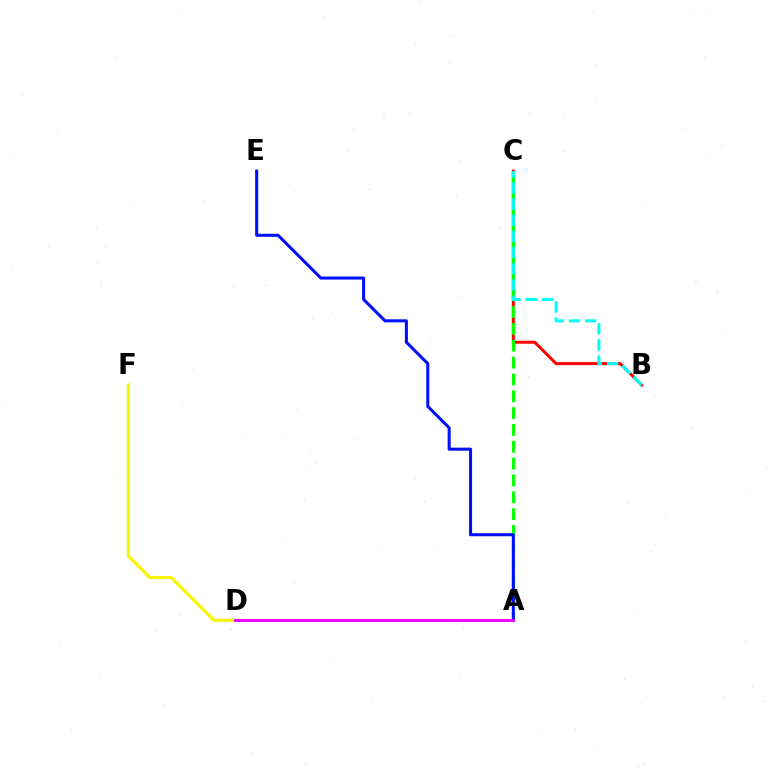{('B', 'C'): [{'color': '#ff0000', 'line_style': 'solid', 'thickness': 2.16}, {'color': '#00fff6', 'line_style': 'dashed', 'thickness': 2.2}], ('A', 'C'): [{'color': '#08ff00', 'line_style': 'dashed', 'thickness': 2.29}], ('D', 'F'): [{'color': '#fcf500', 'line_style': 'solid', 'thickness': 2.27}], ('A', 'E'): [{'color': '#0010ff', 'line_style': 'solid', 'thickness': 2.2}], ('A', 'D'): [{'color': '#ee00ff', 'line_style': 'solid', 'thickness': 2.07}]}